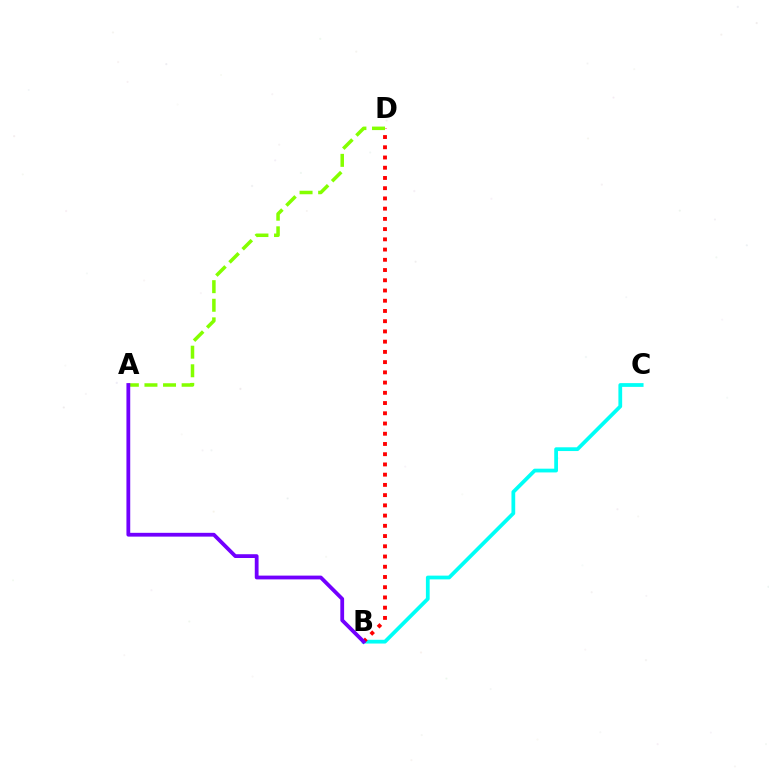{('B', 'C'): [{'color': '#00fff6', 'line_style': 'solid', 'thickness': 2.7}], ('B', 'D'): [{'color': '#ff0000', 'line_style': 'dotted', 'thickness': 2.78}], ('A', 'D'): [{'color': '#84ff00', 'line_style': 'dashed', 'thickness': 2.53}], ('A', 'B'): [{'color': '#7200ff', 'line_style': 'solid', 'thickness': 2.73}]}